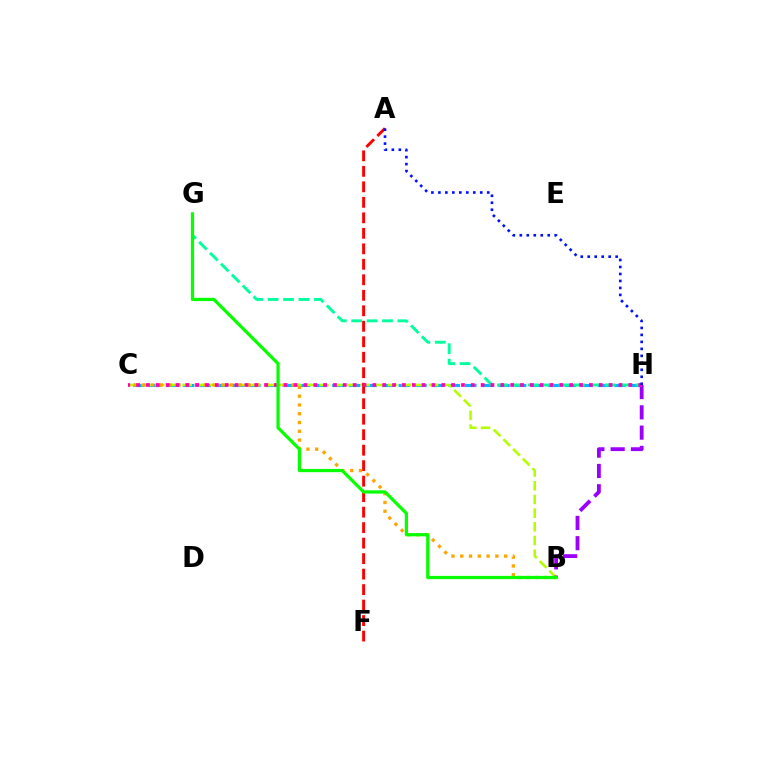{('C', 'H'): [{'color': '#00b5ff', 'line_style': 'dashed', 'thickness': 2.25}, {'color': '#ff00bd', 'line_style': 'dotted', 'thickness': 2.67}], ('B', 'C'): [{'color': '#b3ff00', 'line_style': 'dashed', 'thickness': 1.86}, {'color': '#ffa500', 'line_style': 'dotted', 'thickness': 2.38}], ('A', 'F'): [{'color': '#ff0000', 'line_style': 'dashed', 'thickness': 2.1}], ('B', 'H'): [{'color': '#9b00ff', 'line_style': 'dashed', 'thickness': 2.75}], ('G', 'H'): [{'color': '#00ff9d', 'line_style': 'dashed', 'thickness': 2.09}], ('B', 'G'): [{'color': '#08ff00', 'line_style': 'solid', 'thickness': 2.33}], ('A', 'H'): [{'color': '#0010ff', 'line_style': 'dotted', 'thickness': 1.9}]}